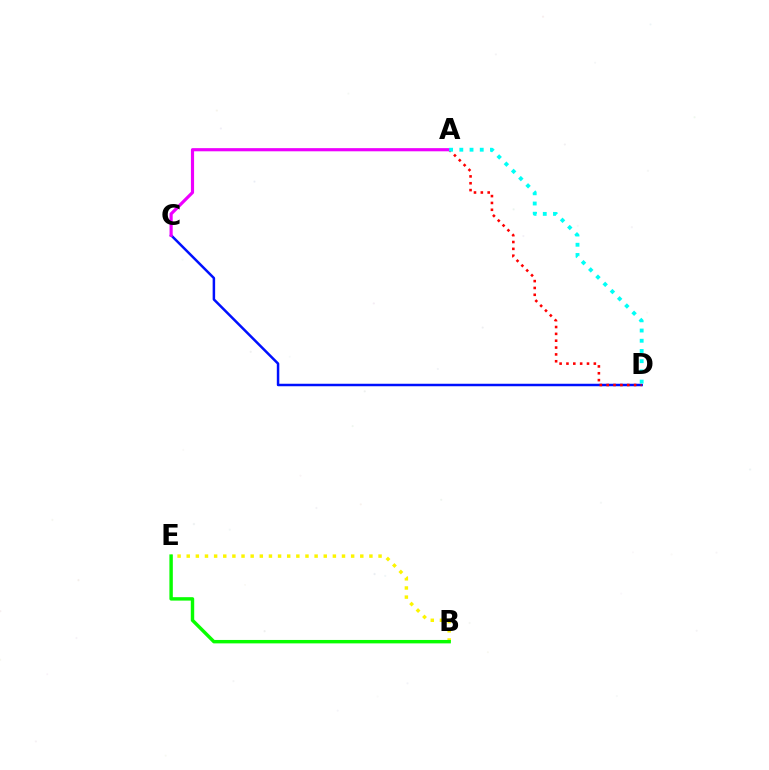{('C', 'D'): [{'color': '#0010ff', 'line_style': 'solid', 'thickness': 1.8}], ('A', 'D'): [{'color': '#ff0000', 'line_style': 'dotted', 'thickness': 1.86}, {'color': '#00fff6', 'line_style': 'dotted', 'thickness': 2.78}], ('B', 'E'): [{'color': '#fcf500', 'line_style': 'dotted', 'thickness': 2.48}, {'color': '#08ff00', 'line_style': 'solid', 'thickness': 2.47}], ('A', 'C'): [{'color': '#ee00ff', 'line_style': 'solid', 'thickness': 2.27}]}